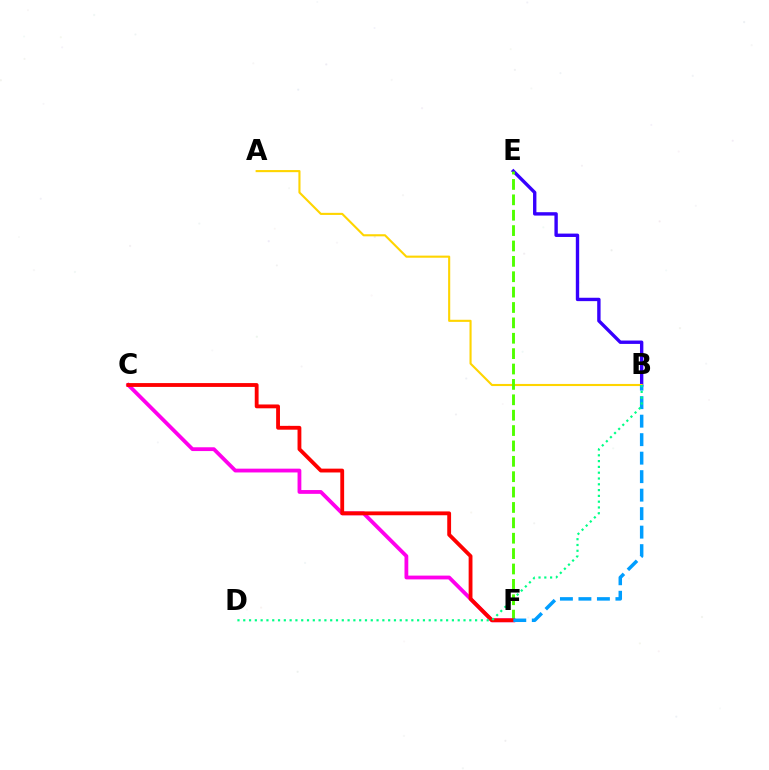{('B', 'E'): [{'color': '#3700ff', 'line_style': 'solid', 'thickness': 2.43}], ('C', 'F'): [{'color': '#ff00ed', 'line_style': 'solid', 'thickness': 2.73}, {'color': '#ff0000', 'line_style': 'solid', 'thickness': 2.76}], ('A', 'B'): [{'color': '#ffd500', 'line_style': 'solid', 'thickness': 1.52}], ('E', 'F'): [{'color': '#4fff00', 'line_style': 'dashed', 'thickness': 2.09}], ('B', 'F'): [{'color': '#009eff', 'line_style': 'dashed', 'thickness': 2.51}], ('B', 'D'): [{'color': '#00ff86', 'line_style': 'dotted', 'thickness': 1.57}]}